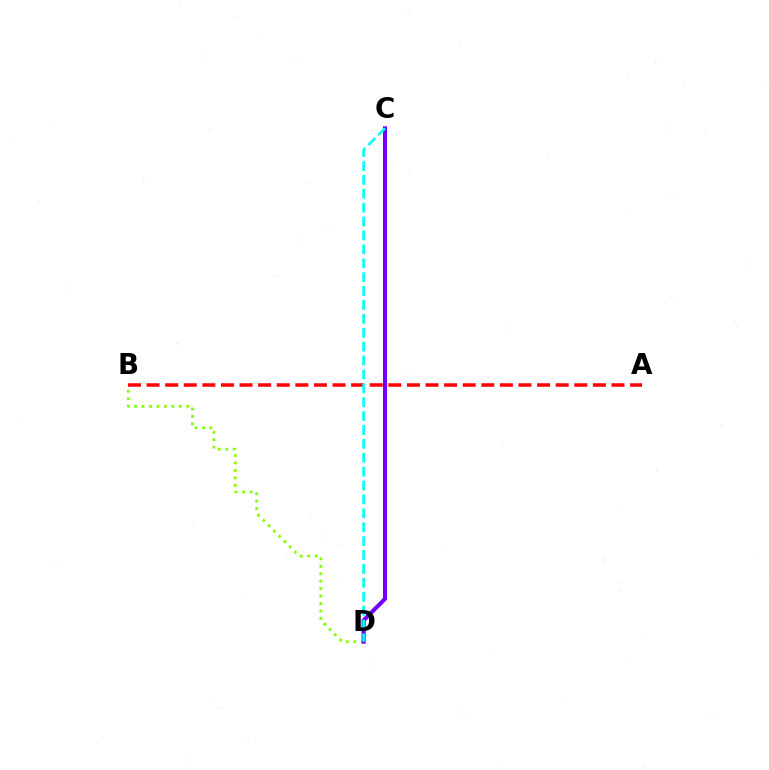{('B', 'D'): [{'color': '#84ff00', 'line_style': 'dotted', 'thickness': 2.02}], ('A', 'B'): [{'color': '#ff0000', 'line_style': 'dashed', 'thickness': 2.53}], ('C', 'D'): [{'color': '#7200ff', 'line_style': 'solid', 'thickness': 2.94}, {'color': '#00fff6', 'line_style': 'dashed', 'thickness': 1.89}]}